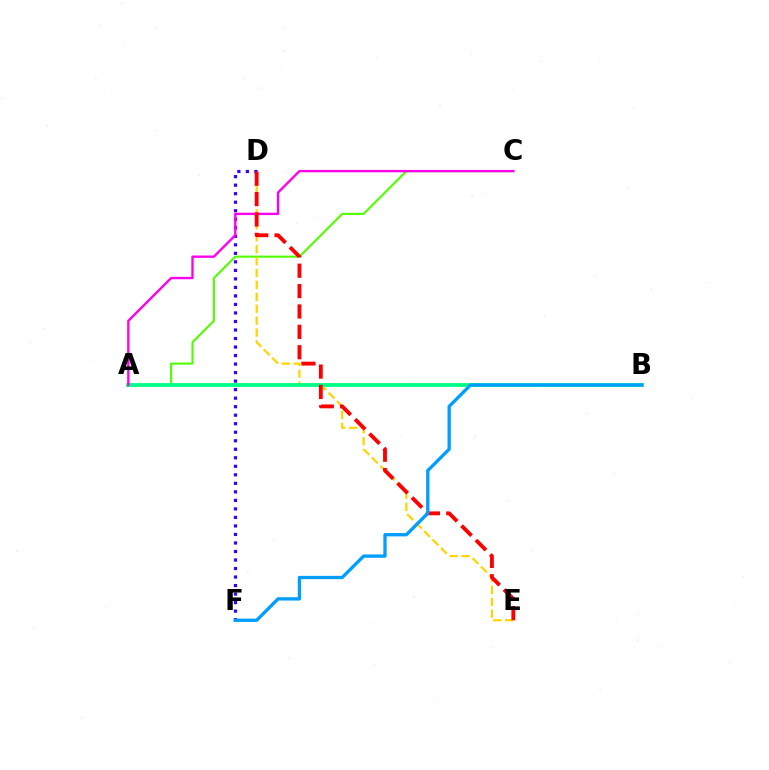{('A', 'C'): [{'color': '#4fff00', 'line_style': 'solid', 'thickness': 1.51}, {'color': '#ff00ed', 'line_style': 'solid', 'thickness': 1.7}], ('D', 'E'): [{'color': '#ffd500', 'line_style': 'dashed', 'thickness': 1.62}, {'color': '#ff0000', 'line_style': 'dashed', 'thickness': 2.77}], ('A', 'B'): [{'color': '#00ff86', 'line_style': 'solid', 'thickness': 2.74}], ('D', 'F'): [{'color': '#3700ff', 'line_style': 'dotted', 'thickness': 2.31}], ('B', 'F'): [{'color': '#009eff', 'line_style': 'solid', 'thickness': 2.38}]}